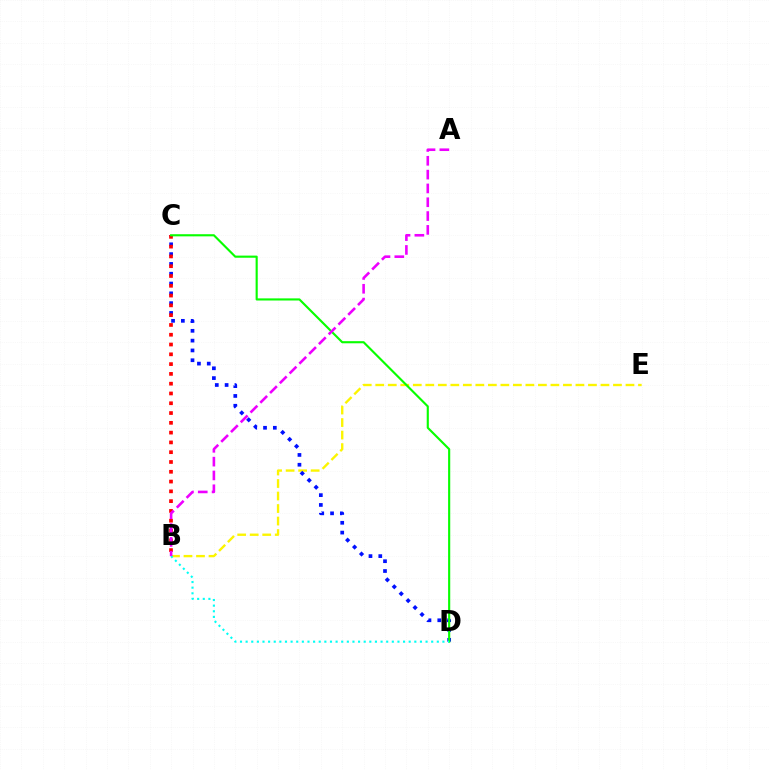{('B', 'E'): [{'color': '#fcf500', 'line_style': 'dashed', 'thickness': 1.7}], ('C', 'D'): [{'color': '#0010ff', 'line_style': 'dotted', 'thickness': 2.67}, {'color': '#08ff00', 'line_style': 'solid', 'thickness': 1.54}], ('B', 'C'): [{'color': '#ff0000', 'line_style': 'dotted', 'thickness': 2.66}], ('B', 'D'): [{'color': '#00fff6', 'line_style': 'dotted', 'thickness': 1.53}], ('A', 'B'): [{'color': '#ee00ff', 'line_style': 'dashed', 'thickness': 1.88}]}